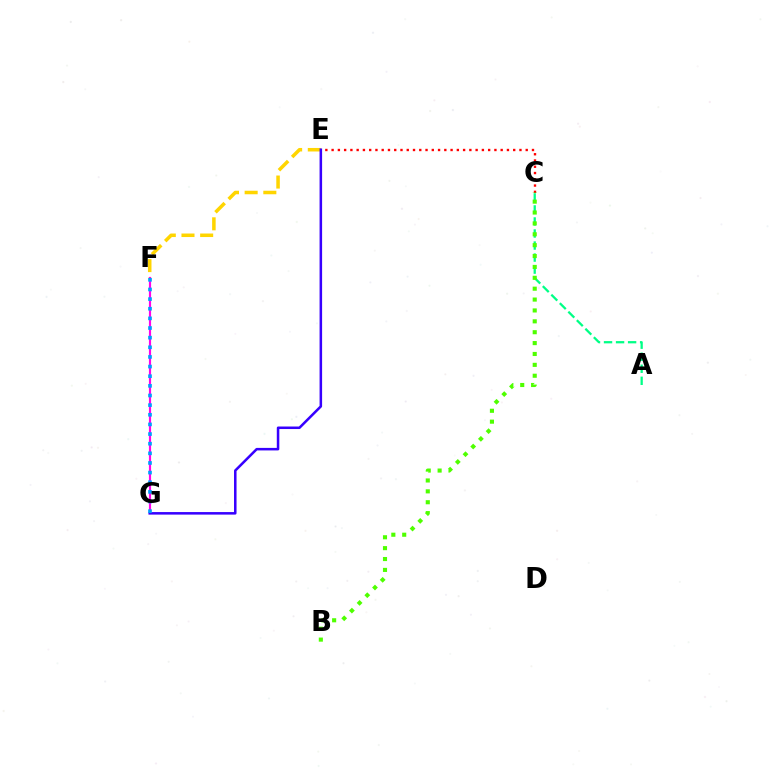{('C', 'E'): [{'color': '#ff0000', 'line_style': 'dotted', 'thickness': 1.7}], ('E', 'F'): [{'color': '#ffd500', 'line_style': 'dashed', 'thickness': 2.54}], ('F', 'G'): [{'color': '#ff00ed', 'line_style': 'solid', 'thickness': 1.56}, {'color': '#009eff', 'line_style': 'dotted', 'thickness': 2.62}], ('A', 'C'): [{'color': '#00ff86', 'line_style': 'dashed', 'thickness': 1.64}], ('E', 'G'): [{'color': '#3700ff', 'line_style': 'solid', 'thickness': 1.82}], ('B', 'C'): [{'color': '#4fff00', 'line_style': 'dotted', 'thickness': 2.96}]}